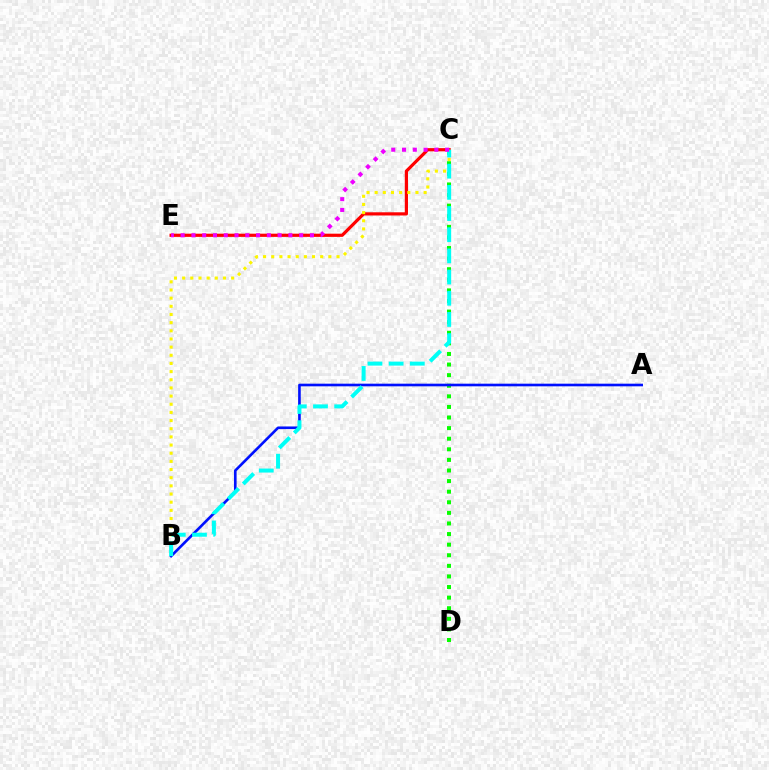{('C', 'D'): [{'color': '#08ff00', 'line_style': 'dotted', 'thickness': 2.88}], ('C', 'E'): [{'color': '#ff0000', 'line_style': 'solid', 'thickness': 2.3}, {'color': '#ee00ff', 'line_style': 'dotted', 'thickness': 2.93}], ('B', 'C'): [{'color': '#fcf500', 'line_style': 'dotted', 'thickness': 2.22}, {'color': '#00fff6', 'line_style': 'dashed', 'thickness': 2.88}], ('A', 'B'): [{'color': '#0010ff', 'line_style': 'solid', 'thickness': 1.9}]}